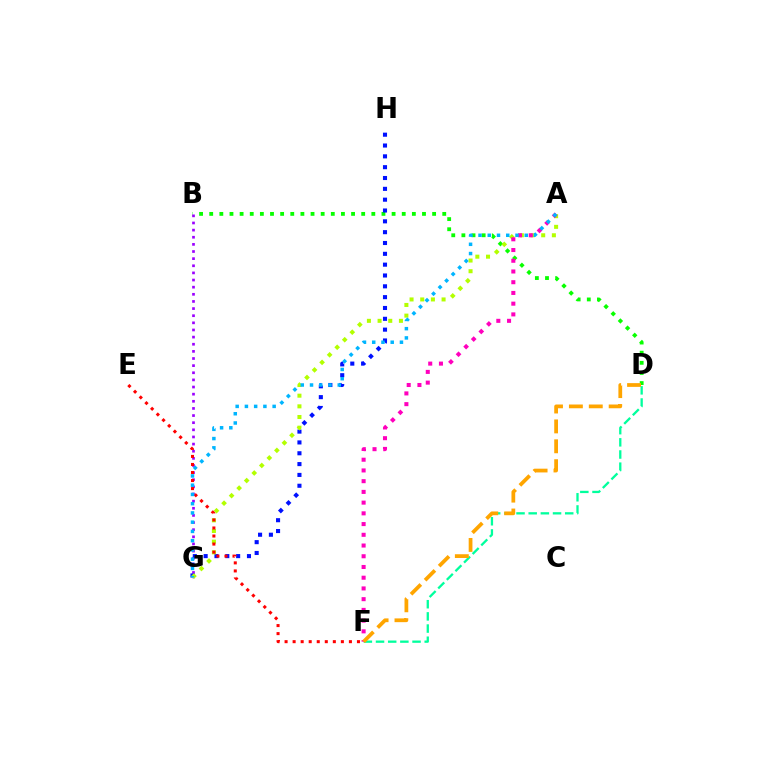{('B', 'D'): [{'color': '#08ff00', 'line_style': 'dotted', 'thickness': 2.75}], ('B', 'G'): [{'color': '#9b00ff', 'line_style': 'dotted', 'thickness': 1.94}], ('D', 'F'): [{'color': '#00ff9d', 'line_style': 'dashed', 'thickness': 1.65}, {'color': '#ffa500', 'line_style': 'dashed', 'thickness': 2.7}], ('G', 'H'): [{'color': '#0010ff', 'line_style': 'dotted', 'thickness': 2.94}], ('A', 'G'): [{'color': '#b3ff00', 'line_style': 'dotted', 'thickness': 2.9}, {'color': '#00b5ff', 'line_style': 'dotted', 'thickness': 2.51}], ('E', 'F'): [{'color': '#ff0000', 'line_style': 'dotted', 'thickness': 2.18}], ('A', 'F'): [{'color': '#ff00bd', 'line_style': 'dotted', 'thickness': 2.91}]}